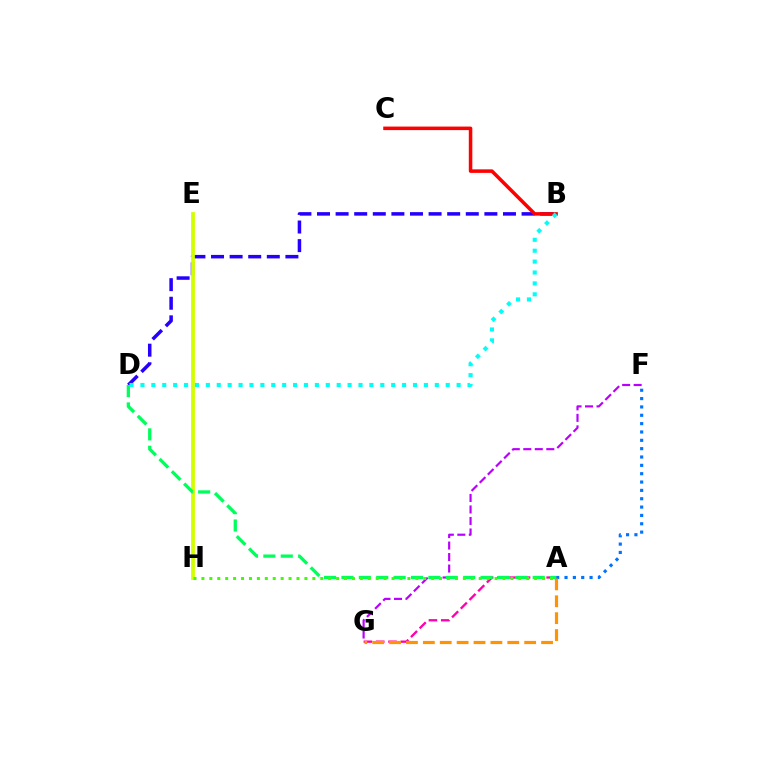{('B', 'D'): [{'color': '#2500ff', 'line_style': 'dashed', 'thickness': 2.53}, {'color': '#00fff6', 'line_style': 'dotted', 'thickness': 2.96}], ('F', 'G'): [{'color': '#b900ff', 'line_style': 'dashed', 'thickness': 1.56}], ('B', 'C'): [{'color': '#ff0000', 'line_style': 'solid', 'thickness': 2.54}], ('A', 'F'): [{'color': '#0074ff', 'line_style': 'dotted', 'thickness': 2.27}], ('A', 'G'): [{'color': '#ff00ac', 'line_style': 'dashed', 'thickness': 1.67}, {'color': '#ff9400', 'line_style': 'dashed', 'thickness': 2.29}], ('E', 'H'): [{'color': '#d1ff00', 'line_style': 'solid', 'thickness': 2.72}], ('A', 'D'): [{'color': '#00ff5c', 'line_style': 'dashed', 'thickness': 2.36}], ('A', 'H'): [{'color': '#3dff00', 'line_style': 'dotted', 'thickness': 2.15}]}